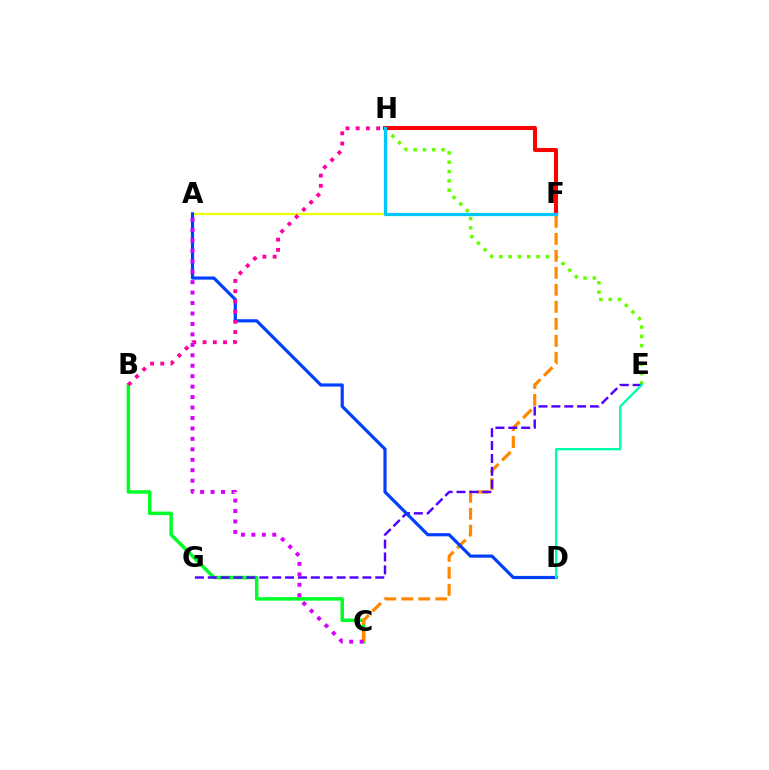{('B', 'C'): [{'color': '#00ff27', 'line_style': 'solid', 'thickness': 2.51}], ('E', 'H'): [{'color': '#66ff00', 'line_style': 'dotted', 'thickness': 2.53}], ('C', 'F'): [{'color': '#ff8800', 'line_style': 'dashed', 'thickness': 2.31}], ('E', 'G'): [{'color': '#4f00ff', 'line_style': 'dashed', 'thickness': 1.75}], ('A', 'F'): [{'color': '#eeff00', 'line_style': 'solid', 'thickness': 1.58}], ('F', 'H'): [{'color': '#ff0000', 'line_style': 'solid', 'thickness': 2.93}, {'color': '#00c7ff', 'line_style': 'solid', 'thickness': 2.33}], ('A', 'D'): [{'color': '#003fff', 'line_style': 'solid', 'thickness': 2.28}], ('B', 'H'): [{'color': '#ff00a0', 'line_style': 'dotted', 'thickness': 2.78}], ('A', 'C'): [{'color': '#d600ff', 'line_style': 'dotted', 'thickness': 2.84}], ('D', 'E'): [{'color': '#00ffaf', 'line_style': 'solid', 'thickness': 1.69}]}